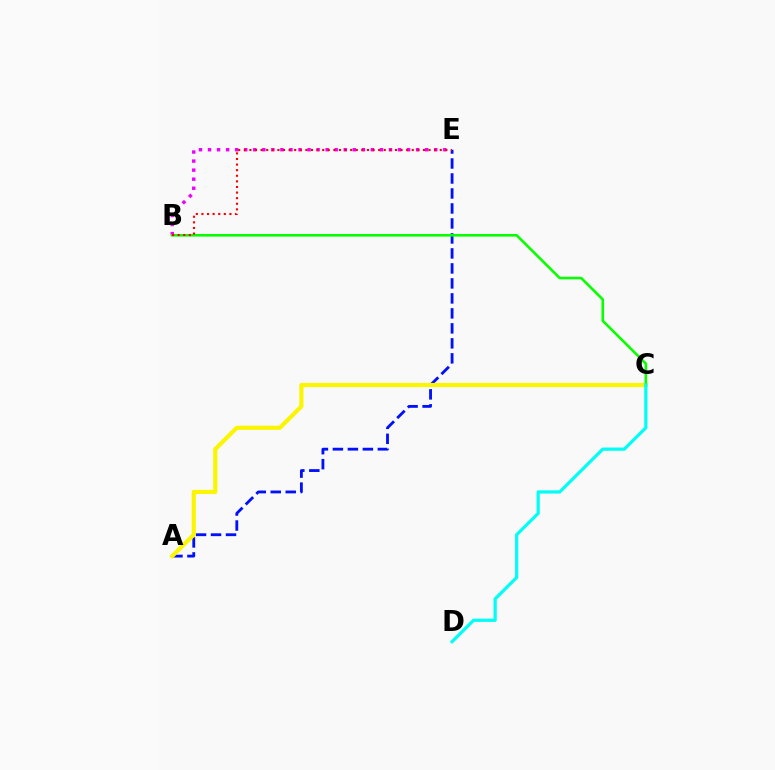{('B', 'E'): [{'color': '#ee00ff', 'line_style': 'dotted', 'thickness': 2.46}, {'color': '#ff0000', 'line_style': 'dotted', 'thickness': 1.52}], ('A', 'E'): [{'color': '#0010ff', 'line_style': 'dashed', 'thickness': 2.04}], ('A', 'C'): [{'color': '#fcf500', 'line_style': 'solid', 'thickness': 2.99}], ('B', 'C'): [{'color': '#08ff00', 'line_style': 'solid', 'thickness': 1.88}], ('C', 'D'): [{'color': '#00fff6', 'line_style': 'solid', 'thickness': 2.32}]}